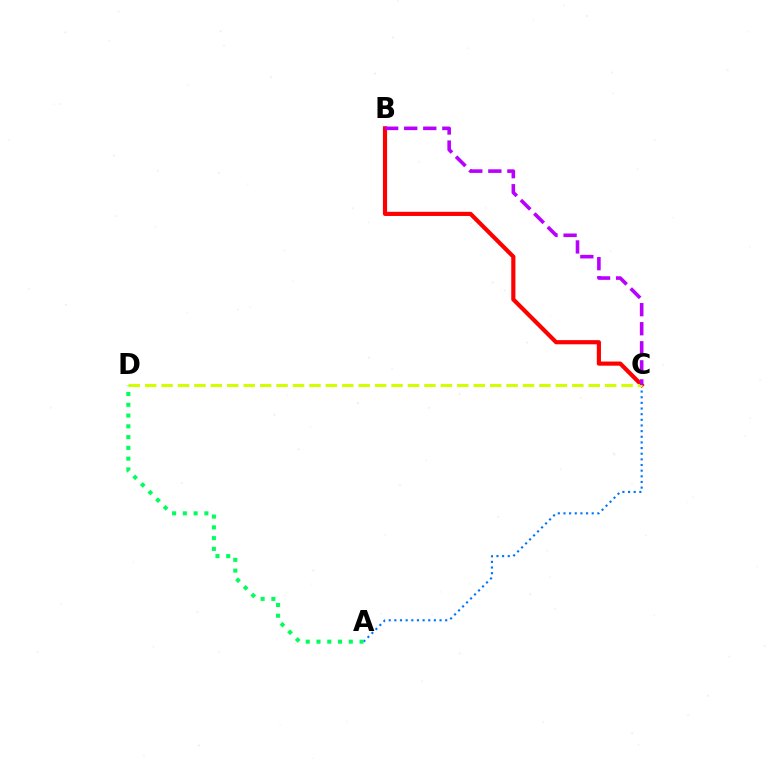{('A', 'C'): [{'color': '#0074ff', 'line_style': 'dotted', 'thickness': 1.53}], ('B', 'C'): [{'color': '#ff0000', 'line_style': 'solid', 'thickness': 2.99}, {'color': '#b900ff', 'line_style': 'dashed', 'thickness': 2.59}], ('C', 'D'): [{'color': '#d1ff00', 'line_style': 'dashed', 'thickness': 2.23}], ('A', 'D'): [{'color': '#00ff5c', 'line_style': 'dotted', 'thickness': 2.93}]}